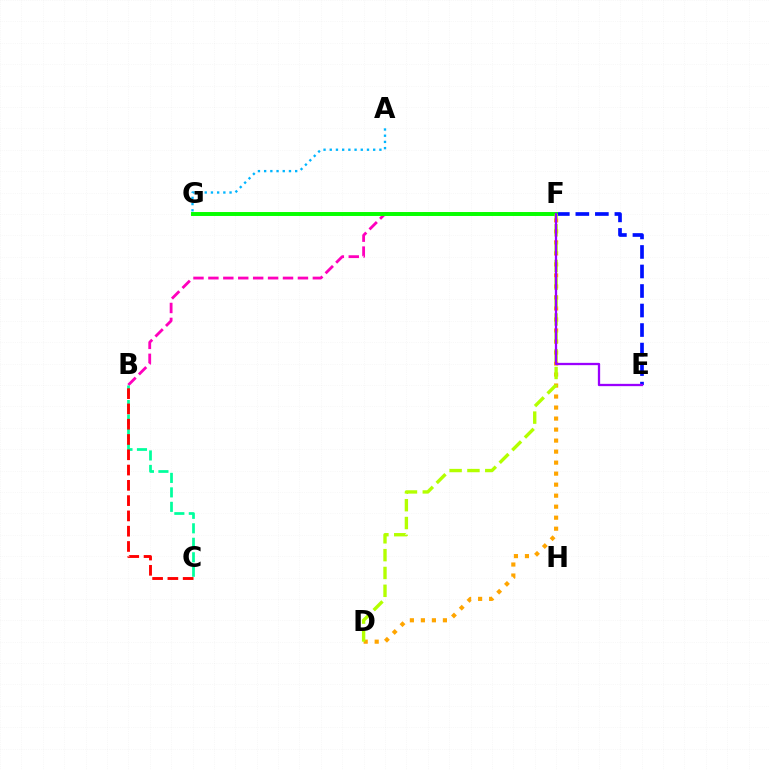{('A', 'G'): [{'color': '#00b5ff', 'line_style': 'dotted', 'thickness': 1.69}], ('B', 'F'): [{'color': '#ff00bd', 'line_style': 'dashed', 'thickness': 2.03}], ('D', 'F'): [{'color': '#ffa500', 'line_style': 'dotted', 'thickness': 2.99}, {'color': '#b3ff00', 'line_style': 'dashed', 'thickness': 2.42}], ('B', 'C'): [{'color': '#00ff9d', 'line_style': 'dashed', 'thickness': 1.97}, {'color': '#ff0000', 'line_style': 'dashed', 'thickness': 2.08}], ('E', 'F'): [{'color': '#0010ff', 'line_style': 'dashed', 'thickness': 2.65}, {'color': '#9b00ff', 'line_style': 'solid', 'thickness': 1.65}], ('F', 'G'): [{'color': '#08ff00', 'line_style': 'solid', 'thickness': 2.84}]}